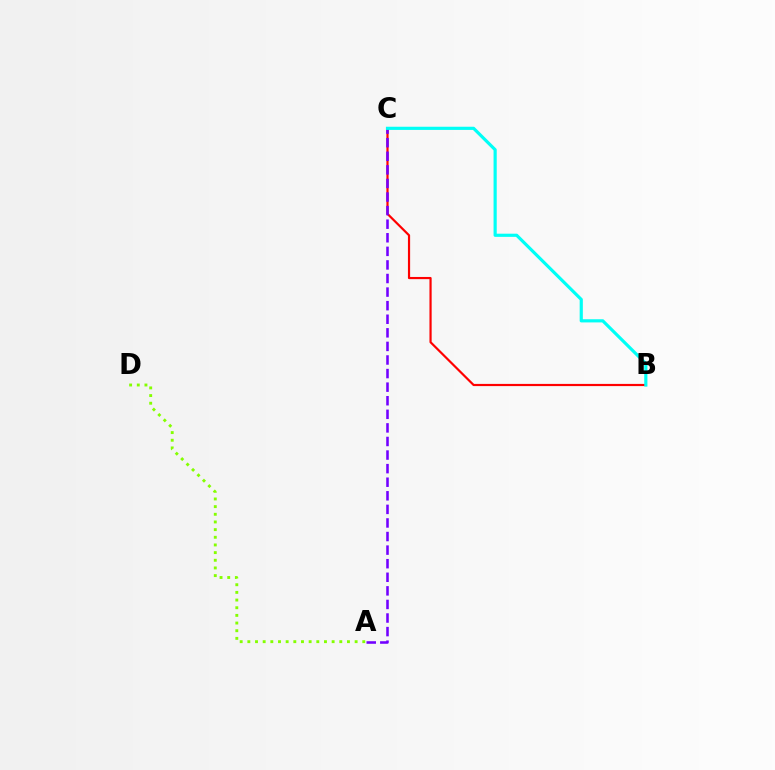{('B', 'C'): [{'color': '#ff0000', 'line_style': 'solid', 'thickness': 1.57}, {'color': '#00fff6', 'line_style': 'solid', 'thickness': 2.28}], ('A', 'D'): [{'color': '#84ff00', 'line_style': 'dotted', 'thickness': 2.08}], ('A', 'C'): [{'color': '#7200ff', 'line_style': 'dashed', 'thickness': 1.84}]}